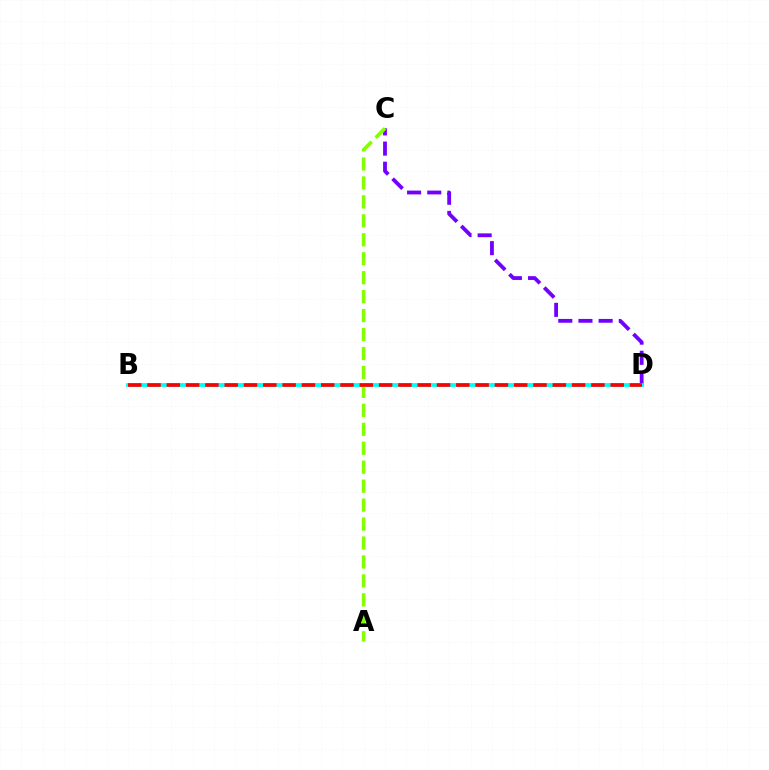{('C', 'D'): [{'color': '#7200ff', 'line_style': 'dashed', 'thickness': 2.74}], ('B', 'D'): [{'color': '#00fff6', 'line_style': 'solid', 'thickness': 2.75}, {'color': '#ff0000', 'line_style': 'dashed', 'thickness': 2.62}], ('A', 'C'): [{'color': '#84ff00', 'line_style': 'dashed', 'thickness': 2.57}]}